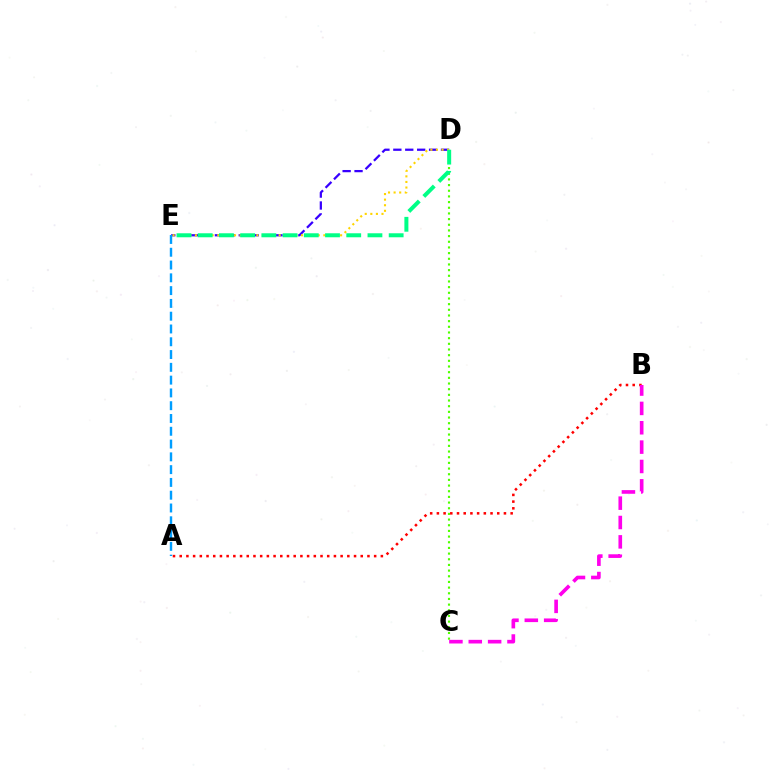{('D', 'E'): [{'color': '#3700ff', 'line_style': 'dashed', 'thickness': 1.62}, {'color': '#ffd500', 'line_style': 'dotted', 'thickness': 1.52}, {'color': '#00ff86', 'line_style': 'dashed', 'thickness': 2.88}], ('C', 'D'): [{'color': '#4fff00', 'line_style': 'dotted', 'thickness': 1.54}], ('A', 'E'): [{'color': '#009eff', 'line_style': 'dashed', 'thickness': 1.74}], ('A', 'B'): [{'color': '#ff0000', 'line_style': 'dotted', 'thickness': 1.82}], ('B', 'C'): [{'color': '#ff00ed', 'line_style': 'dashed', 'thickness': 2.63}]}